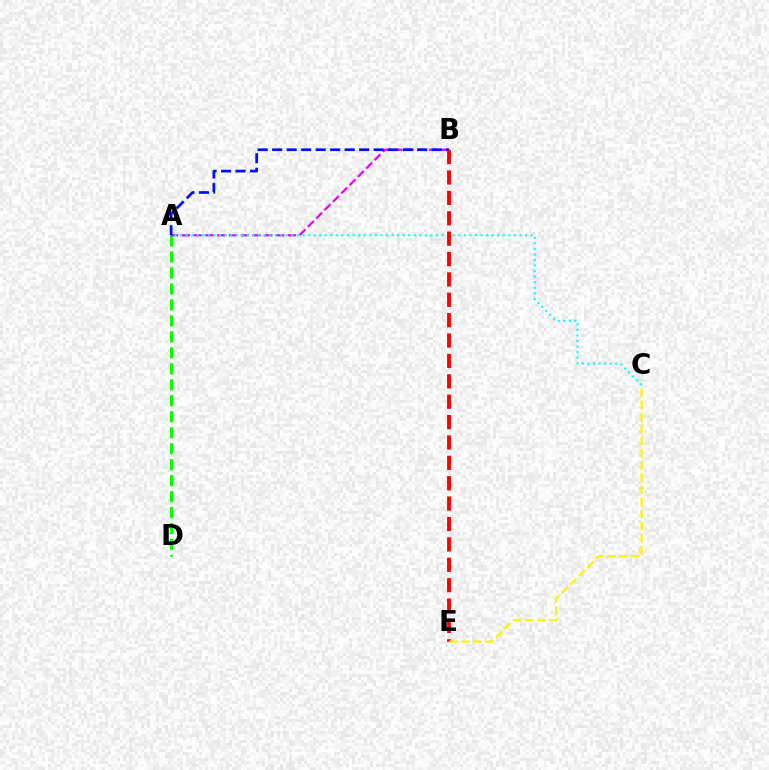{('A', 'D'): [{'color': '#08ff00', 'line_style': 'dashed', 'thickness': 2.17}], ('A', 'B'): [{'color': '#ee00ff', 'line_style': 'dashed', 'thickness': 1.6}, {'color': '#0010ff', 'line_style': 'dashed', 'thickness': 1.97}], ('A', 'C'): [{'color': '#00fff6', 'line_style': 'dotted', 'thickness': 1.51}], ('B', 'E'): [{'color': '#ff0000', 'line_style': 'dashed', 'thickness': 2.77}], ('C', 'E'): [{'color': '#fcf500', 'line_style': 'dashed', 'thickness': 1.64}]}